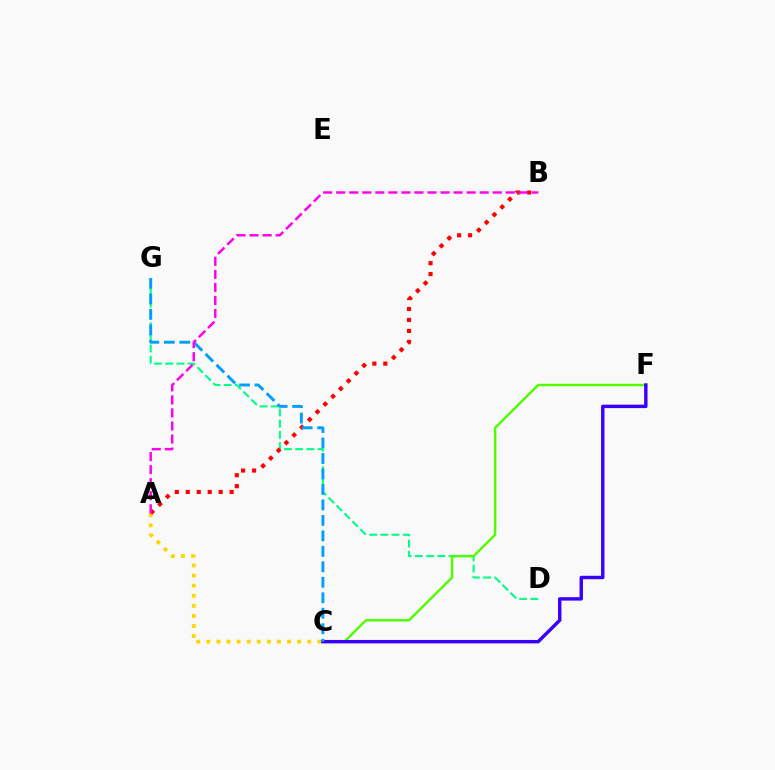{('A', 'C'): [{'color': '#ffd500', 'line_style': 'dotted', 'thickness': 2.74}], ('D', 'G'): [{'color': '#00ff86', 'line_style': 'dashed', 'thickness': 1.52}], ('A', 'B'): [{'color': '#ff0000', 'line_style': 'dotted', 'thickness': 2.98}, {'color': '#ff00ed', 'line_style': 'dashed', 'thickness': 1.77}], ('C', 'F'): [{'color': '#4fff00', 'line_style': 'solid', 'thickness': 1.74}, {'color': '#3700ff', 'line_style': 'solid', 'thickness': 2.46}], ('C', 'G'): [{'color': '#009eff', 'line_style': 'dashed', 'thickness': 2.1}]}